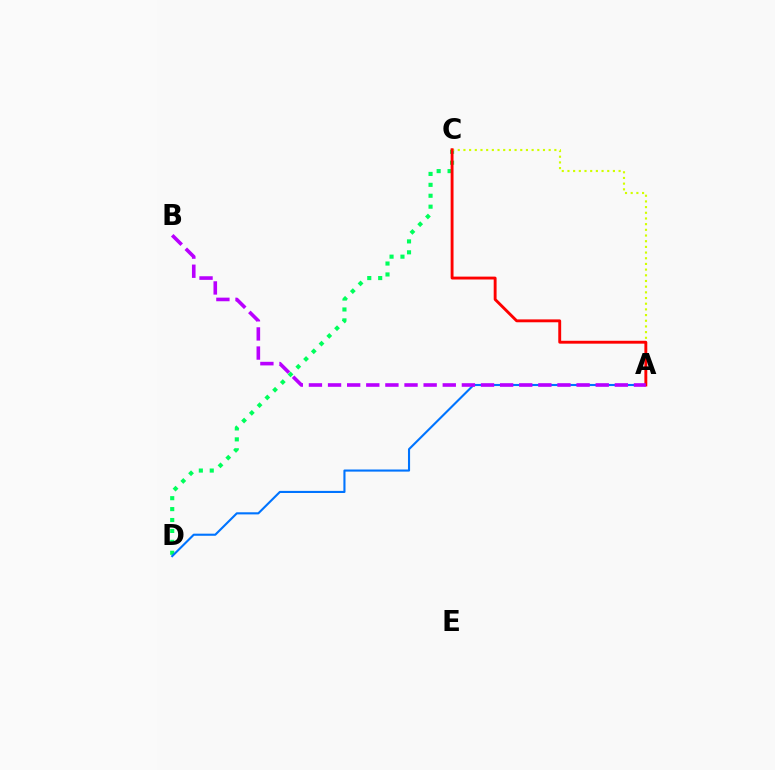{('C', 'D'): [{'color': '#00ff5c', 'line_style': 'dotted', 'thickness': 2.97}], ('A', 'D'): [{'color': '#0074ff', 'line_style': 'solid', 'thickness': 1.52}], ('A', 'C'): [{'color': '#d1ff00', 'line_style': 'dotted', 'thickness': 1.54}, {'color': '#ff0000', 'line_style': 'solid', 'thickness': 2.07}], ('A', 'B'): [{'color': '#b900ff', 'line_style': 'dashed', 'thickness': 2.6}]}